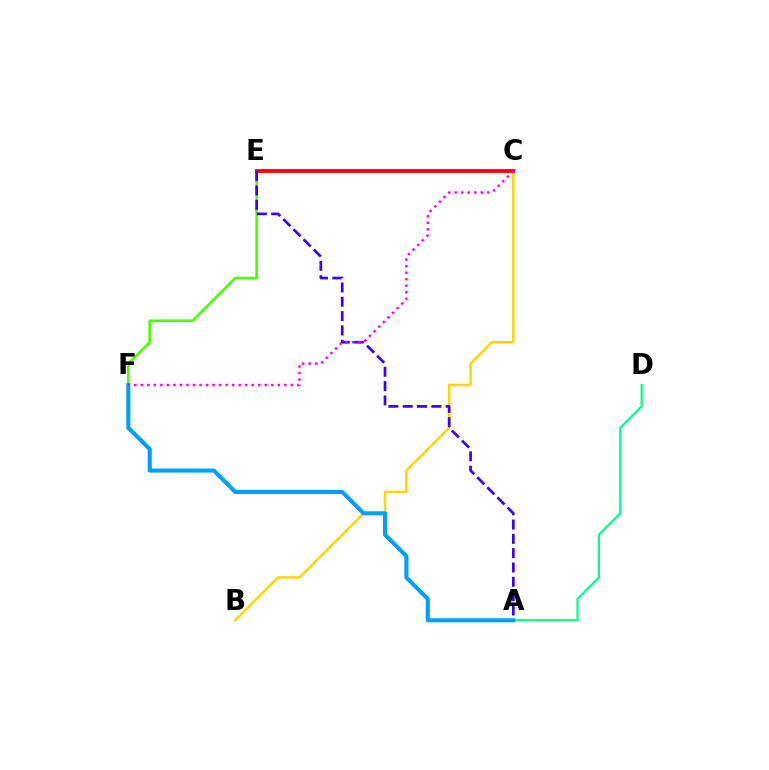{('E', 'F'): [{'color': '#4fff00', 'line_style': 'solid', 'thickness': 1.96}], ('B', 'C'): [{'color': '#ffd500', 'line_style': 'solid', 'thickness': 1.8}], ('A', 'D'): [{'color': '#00ff86', 'line_style': 'solid', 'thickness': 1.6}], ('C', 'E'): [{'color': '#ff0000', 'line_style': 'solid', 'thickness': 2.76}], ('A', 'E'): [{'color': '#3700ff', 'line_style': 'dashed', 'thickness': 1.95}], ('A', 'F'): [{'color': '#009eff', 'line_style': 'solid', 'thickness': 2.93}], ('C', 'F'): [{'color': '#ff00ed', 'line_style': 'dotted', 'thickness': 1.77}]}